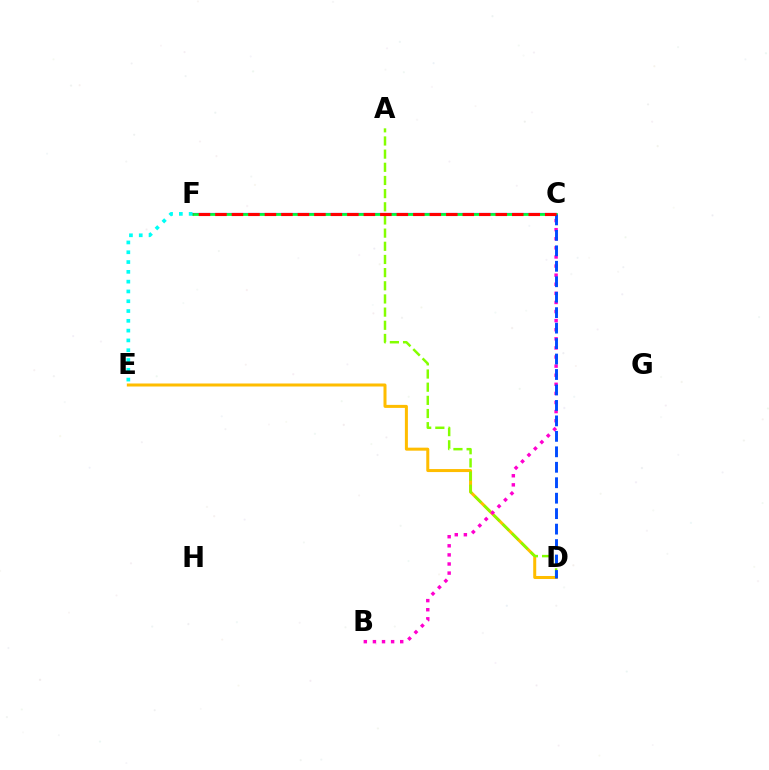{('C', 'F'): [{'color': '#7200ff', 'line_style': 'solid', 'thickness': 1.55}, {'color': '#00ff39', 'line_style': 'solid', 'thickness': 1.97}, {'color': '#ff0000', 'line_style': 'dashed', 'thickness': 2.24}], ('D', 'E'): [{'color': '#ffbd00', 'line_style': 'solid', 'thickness': 2.17}], ('E', 'F'): [{'color': '#00fff6', 'line_style': 'dotted', 'thickness': 2.66}], ('A', 'D'): [{'color': '#84ff00', 'line_style': 'dashed', 'thickness': 1.79}], ('B', 'C'): [{'color': '#ff00cf', 'line_style': 'dotted', 'thickness': 2.47}], ('C', 'D'): [{'color': '#004bff', 'line_style': 'dashed', 'thickness': 2.1}]}